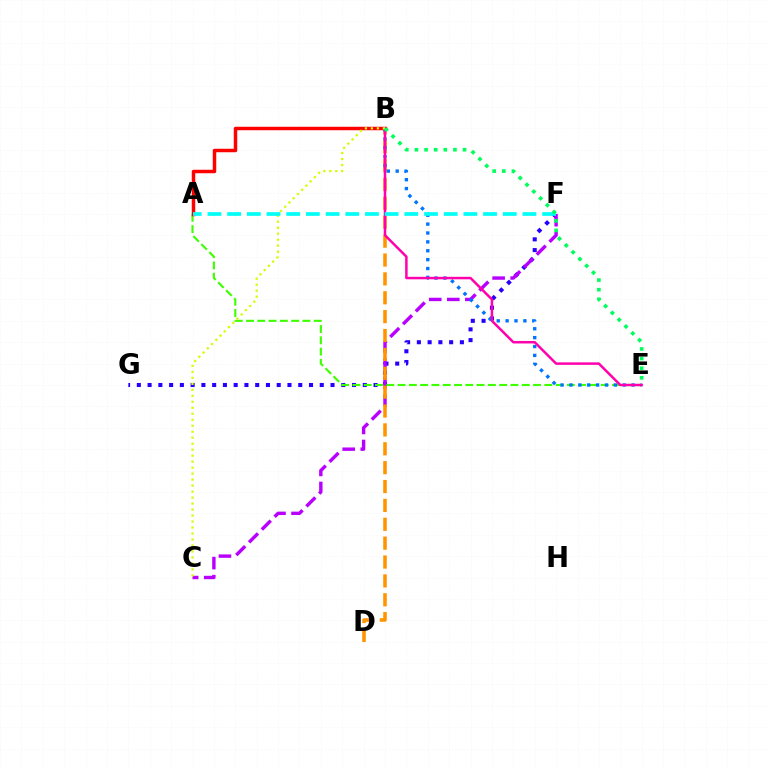{('F', 'G'): [{'color': '#2500ff', 'line_style': 'dotted', 'thickness': 2.92}], ('C', 'F'): [{'color': '#b900ff', 'line_style': 'dashed', 'thickness': 2.45}], ('B', 'D'): [{'color': '#ff9400', 'line_style': 'dashed', 'thickness': 2.56}], ('A', 'E'): [{'color': '#3dff00', 'line_style': 'dashed', 'thickness': 1.53}], ('A', 'B'): [{'color': '#ff0000', 'line_style': 'solid', 'thickness': 2.51}], ('B', 'E'): [{'color': '#0074ff', 'line_style': 'dotted', 'thickness': 2.41}, {'color': '#ff00ac', 'line_style': 'solid', 'thickness': 1.79}, {'color': '#00ff5c', 'line_style': 'dotted', 'thickness': 2.61}], ('B', 'C'): [{'color': '#d1ff00', 'line_style': 'dotted', 'thickness': 1.63}], ('A', 'F'): [{'color': '#00fff6', 'line_style': 'dashed', 'thickness': 2.67}]}